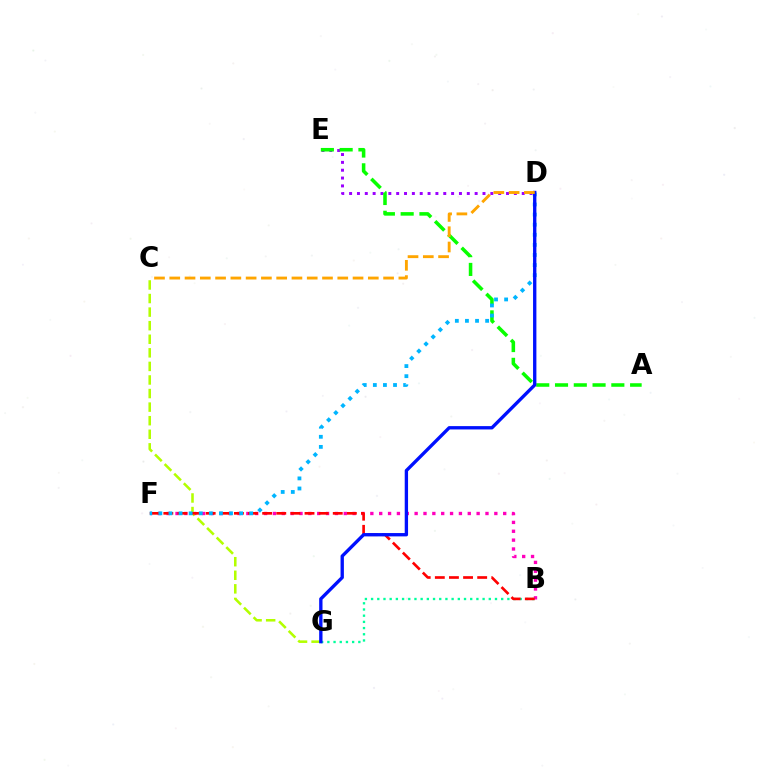{('B', 'F'): [{'color': '#ff00bd', 'line_style': 'dotted', 'thickness': 2.41}, {'color': '#ff0000', 'line_style': 'dashed', 'thickness': 1.92}], ('D', 'E'): [{'color': '#9b00ff', 'line_style': 'dotted', 'thickness': 2.13}], ('B', 'G'): [{'color': '#00ff9d', 'line_style': 'dotted', 'thickness': 1.68}], ('A', 'E'): [{'color': '#08ff00', 'line_style': 'dashed', 'thickness': 2.55}], ('C', 'G'): [{'color': '#b3ff00', 'line_style': 'dashed', 'thickness': 1.84}], ('D', 'F'): [{'color': '#00b5ff', 'line_style': 'dotted', 'thickness': 2.74}], ('D', 'G'): [{'color': '#0010ff', 'line_style': 'solid', 'thickness': 2.41}], ('C', 'D'): [{'color': '#ffa500', 'line_style': 'dashed', 'thickness': 2.07}]}